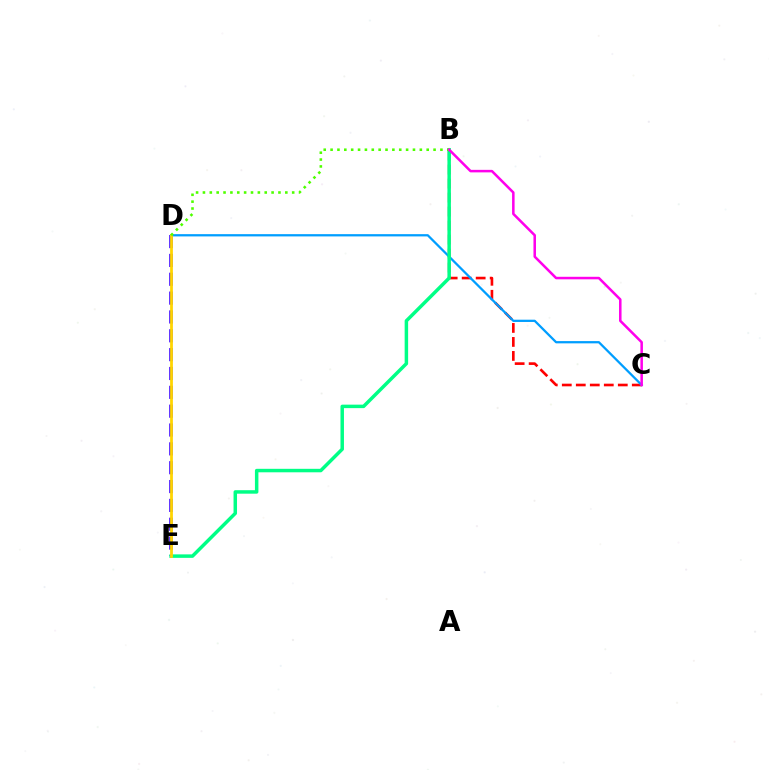{('B', 'C'): [{'color': '#ff0000', 'line_style': 'dashed', 'thickness': 1.9}, {'color': '#ff00ed', 'line_style': 'solid', 'thickness': 1.82}], ('D', 'E'): [{'color': '#3700ff', 'line_style': 'dashed', 'thickness': 2.56}, {'color': '#ffd500', 'line_style': 'solid', 'thickness': 2.0}], ('C', 'D'): [{'color': '#009eff', 'line_style': 'solid', 'thickness': 1.63}], ('B', 'E'): [{'color': '#00ff86', 'line_style': 'solid', 'thickness': 2.51}], ('B', 'D'): [{'color': '#4fff00', 'line_style': 'dotted', 'thickness': 1.87}]}